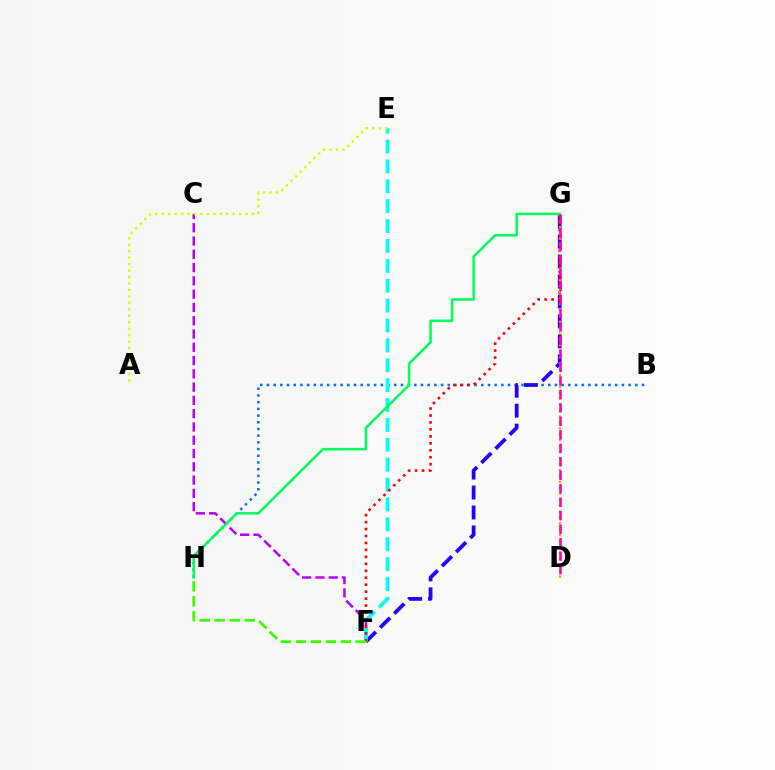{('B', 'H'): [{'color': '#0074ff', 'line_style': 'dotted', 'thickness': 1.82}], ('F', 'G'): [{'color': '#2500ff', 'line_style': 'dashed', 'thickness': 2.71}, {'color': '#ff0000', 'line_style': 'dotted', 'thickness': 1.89}], ('C', 'F'): [{'color': '#b900ff', 'line_style': 'dashed', 'thickness': 1.8}], ('E', 'F'): [{'color': '#00fff6', 'line_style': 'dashed', 'thickness': 2.7}], ('G', 'H'): [{'color': '#00ff5c', 'line_style': 'solid', 'thickness': 1.81}], ('F', 'H'): [{'color': '#3dff00', 'line_style': 'dashed', 'thickness': 2.04}], ('A', 'E'): [{'color': '#d1ff00', 'line_style': 'dotted', 'thickness': 1.76}], ('D', 'G'): [{'color': '#ff9400', 'line_style': 'dotted', 'thickness': 1.61}, {'color': '#ff00ac', 'line_style': 'dashed', 'thickness': 1.83}]}